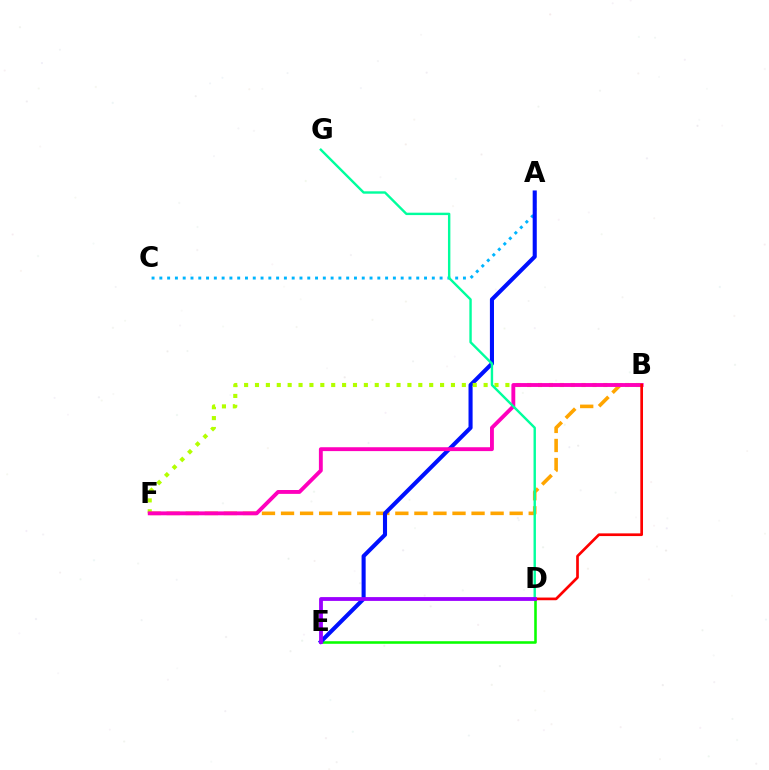{('A', 'C'): [{'color': '#00b5ff', 'line_style': 'dotted', 'thickness': 2.12}], ('B', 'F'): [{'color': '#ffa500', 'line_style': 'dashed', 'thickness': 2.59}, {'color': '#b3ff00', 'line_style': 'dotted', 'thickness': 2.96}, {'color': '#ff00bd', 'line_style': 'solid', 'thickness': 2.79}], ('D', 'E'): [{'color': '#08ff00', 'line_style': 'solid', 'thickness': 1.85}, {'color': '#9b00ff', 'line_style': 'solid', 'thickness': 2.75}], ('A', 'E'): [{'color': '#0010ff', 'line_style': 'solid', 'thickness': 2.94}], ('B', 'D'): [{'color': '#ff0000', 'line_style': 'solid', 'thickness': 1.94}], ('D', 'G'): [{'color': '#00ff9d', 'line_style': 'solid', 'thickness': 1.73}]}